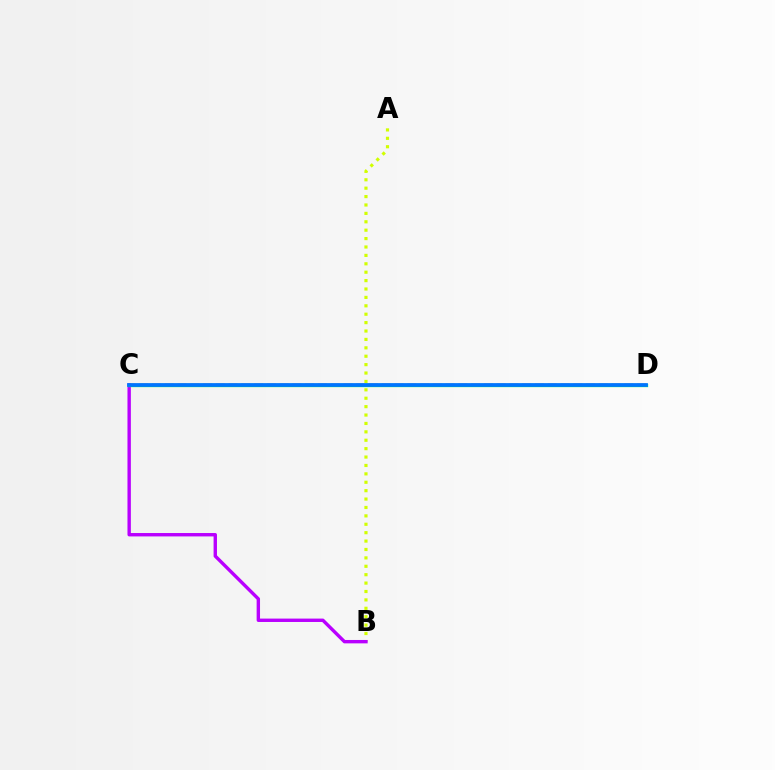{('C', 'D'): [{'color': '#ff0000', 'line_style': 'dashed', 'thickness': 1.73}, {'color': '#00ff5c', 'line_style': 'solid', 'thickness': 2.37}, {'color': '#0074ff', 'line_style': 'solid', 'thickness': 2.69}], ('A', 'B'): [{'color': '#d1ff00', 'line_style': 'dotted', 'thickness': 2.28}], ('B', 'C'): [{'color': '#b900ff', 'line_style': 'solid', 'thickness': 2.44}]}